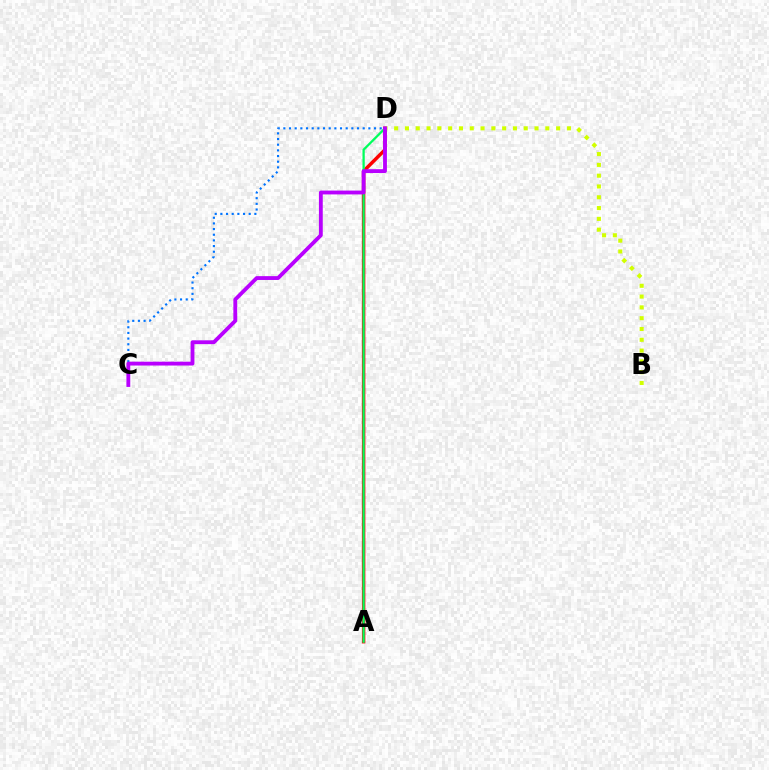{('A', 'D'): [{'color': '#ff0000', 'line_style': 'solid', 'thickness': 2.51}, {'color': '#00ff5c', 'line_style': 'solid', 'thickness': 1.64}], ('C', 'D'): [{'color': '#0074ff', 'line_style': 'dotted', 'thickness': 1.54}, {'color': '#b900ff', 'line_style': 'solid', 'thickness': 2.76}], ('B', 'D'): [{'color': '#d1ff00', 'line_style': 'dotted', 'thickness': 2.93}]}